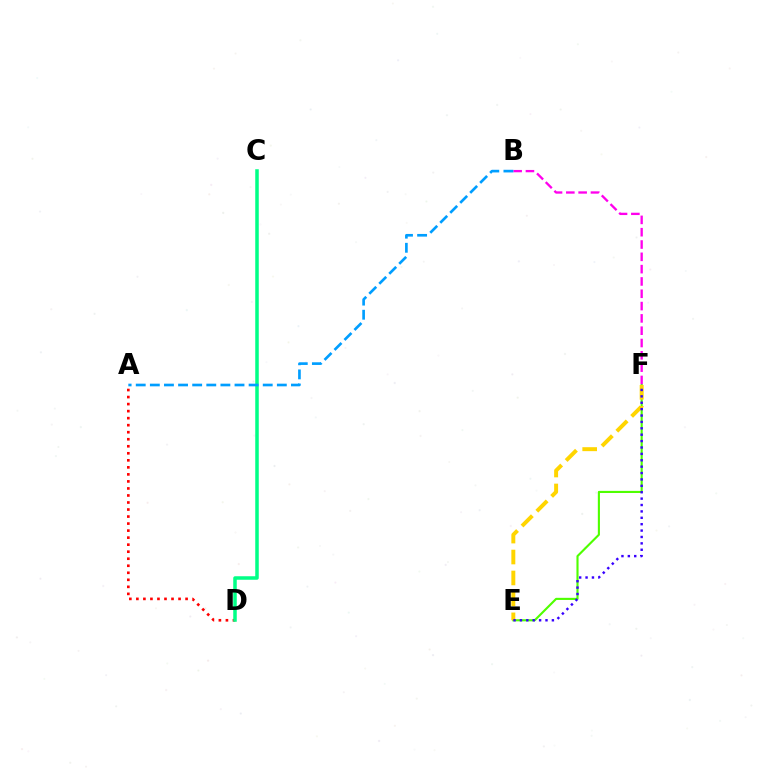{('E', 'F'): [{'color': '#4fff00', 'line_style': 'solid', 'thickness': 1.53}, {'color': '#ffd500', 'line_style': 'dashed', 'thickness': 2.85}, {'color': '#3700ff', 'line_style': 'dotted', 'thickness': 1.74}], ('A', 'D'): [{'color': '#ff0000', 'line_style': 'dotted', 'thickness': 1.91}], ('B', 'F'): [{'color': '#ff00ed', 'line_style': 'dashed', 'thickness': 1.67}], ('C', 'D'): [{'color': '#00ff86', 'line_style': 'solid', 'thickness': 2.53}], ('A', 'B'): [{'color': '#009eff', 'line_style': 'dashed', 'thickness': 1.92}]}